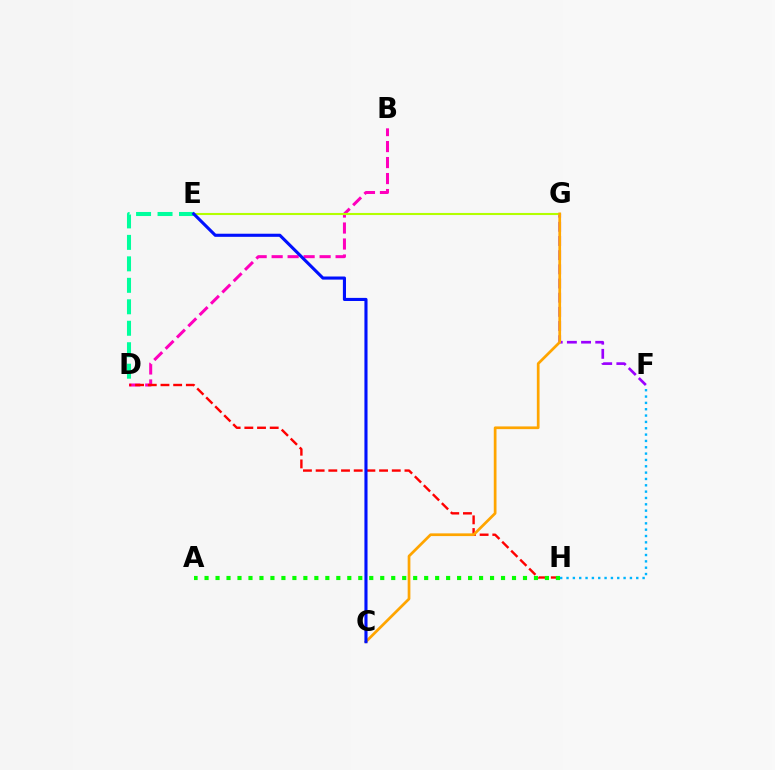{('F', 'G'): [{'color': '#9b00ff', 'line_style': 'dashed', 'thickness': 1.93}], ('B', 'D'): [{'color': '#ff00bd', 'line_style': 'dashed', 'thickness': 2.17}], ('E', 'G'): [{'color': '#b3ff00', 'line_style': 'solid', 'thickness': 1.51}], ('D', 'H'): [{'color': '#ff0000', 'line_style': 'dashed', 'thickness': 1.72}], ('A', 'H'): [{'color': '#08ff00', 'line_style': 'dotted', 'thickness': 2.98}], ('F', 'H'): [{'color': '#00b5ff', 'line_style': 'dotted', 'thickness': 1.72}], ('C', 'G'): [{'color': '#ffa500', 'line_style': 'solid', 'thickness': 1.96}], ('D', 'E'): [{'color': '#00ff9d', 'line_style': 'dashed', 'thickness': 2.92}], ('C', 'E'): [{'color': '#0010ff', 'line_style': 'solid', 'thickness': 2.23}]}